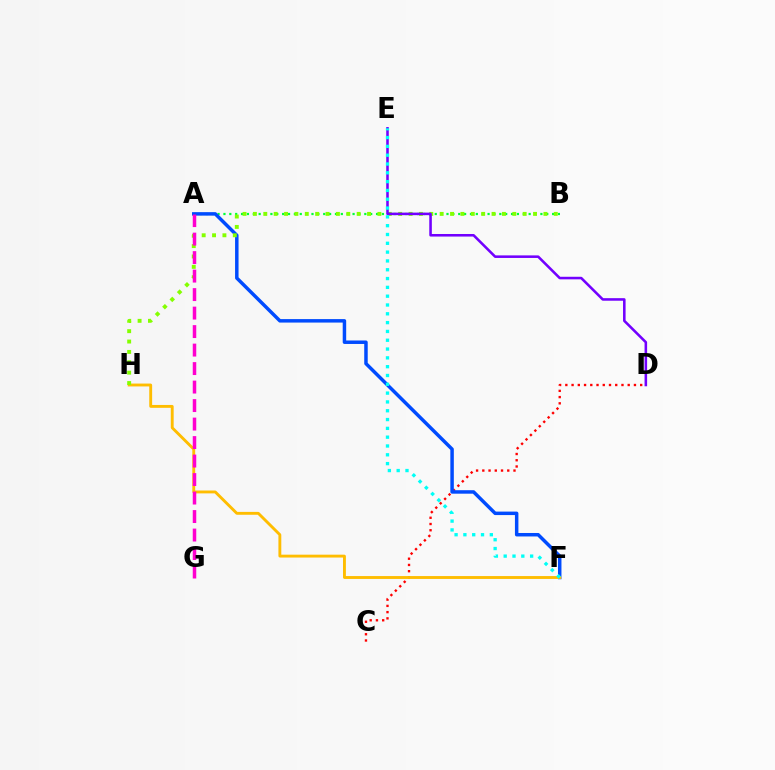{('A', 'B'): [{'color': '#00ff39', 'line_style': 'dotted', 'thickness': 1.59}], ('C', 'D'): [{'color': '#ff0000', 'line_style': 'dotted', 'thickness': 1.69}], ('A', 'F'): [{'color': '#004bff', 'line_style': 'solid', 'thickness': 2.5}], ('F', 'H'): [{'color': '#ffbd00', 'line_style': 'solid', 'thickness': 2.07}], ('B', 'H'): [{'color': '#84ff00', 'line_style': 'dotted', 'thickness': 2.82}], ('D', 'E'): [{'color': '#7200ff', 'line_style': 'solid', 'thickness': 1.85}], ('E', 'F'): [{'color': '#00fff6', 'line_style': 'dotted', 'thickness': 2.39}], ('A', 'G'): [{'color': '#ff00cf', 'line_style': 'dashed', 'thickness': 2.51}]}